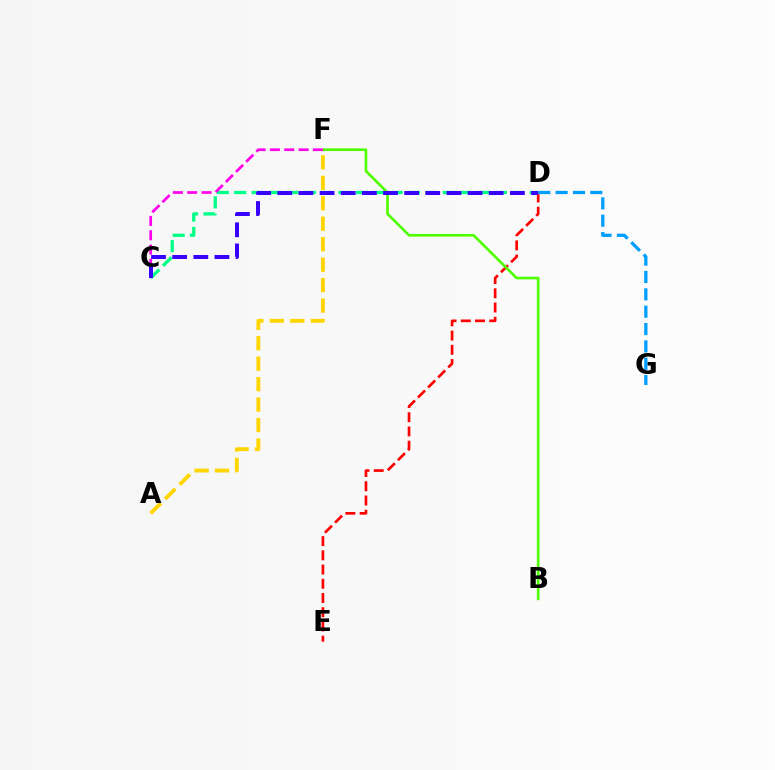{('C', 'D'): [{'color': '#00ff86', 'line_style': 'dashed', 'thickness': 2.36}, {'color': '#3700ff', 'line_style': 'dashed', 'thickness': 2.87}], ('A', 'F'): [{'color': '#ffd500', 'line_style': 'dashed', 'thickness': 2.78}], ('D', 'E'): [{'color': '#ff0000', 'line_style': 'dashed', 'thickness': 1.93}], ('B', 'F'): [{'color': '#4fff00', 'line_style': 'solid', 'thickness': 1.91}], ('C', 'F'): [{'color': '#ff00ed', 'line_style': 'dashed', 'thickness': 1.95}], ('D', 'G'): [{'color': '#009eff', 'line_style': 'dashed', 'thickness': 2.36}]}